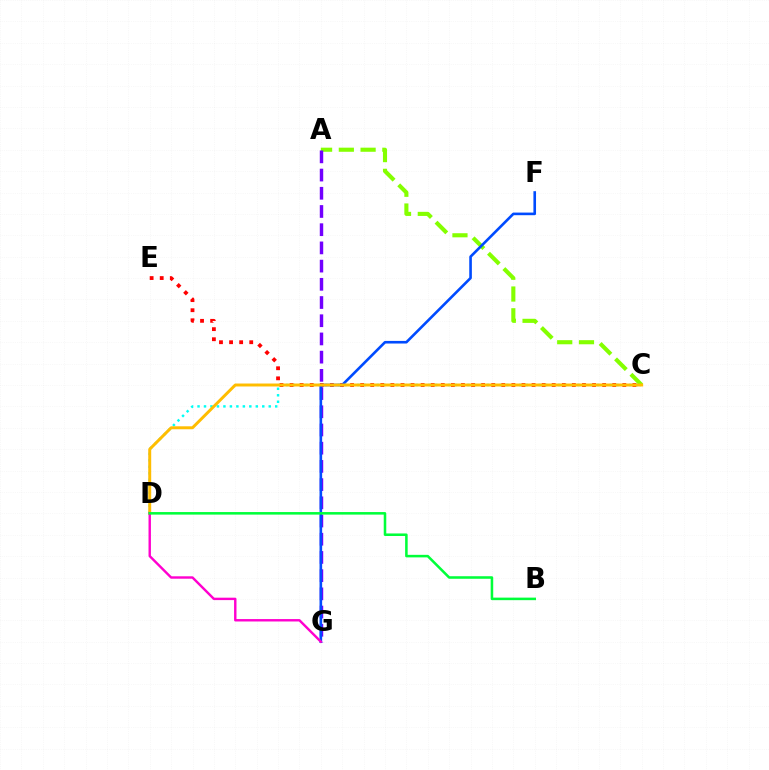{('C', 'D'): [{'color': '#00fff6', 'line_style': 'dotted', 'thickness': 1.76}, {'color': '#ffbd00', 'line_style': 'solid', 'thickness': 2.13}], ('A', 'C'): [{'color': '#84ff00', 'line_style': 'dashed', 'thickness': 2.96}], ('A', 'G'): [{'color': '#7200ff', 'line_style': 'dashed', 'thickness': 2.47}], ('C', 'E'): [{'color': '#ff0000', 'line_style': 'dotted', 'thickness': 2.74}], ('F', 'G'): [{'color': '#004bff', 'line_style': 'solid', 'thickness': 1.89}], ('D', 'G'): [{'color': '#ff00cf', 'line_style': 'solid', 'thickness': 1.74}], ('B', 'D'): [{'color': '#00ff39', 'line_style': 'solid', 'thickness': 1.83}]}